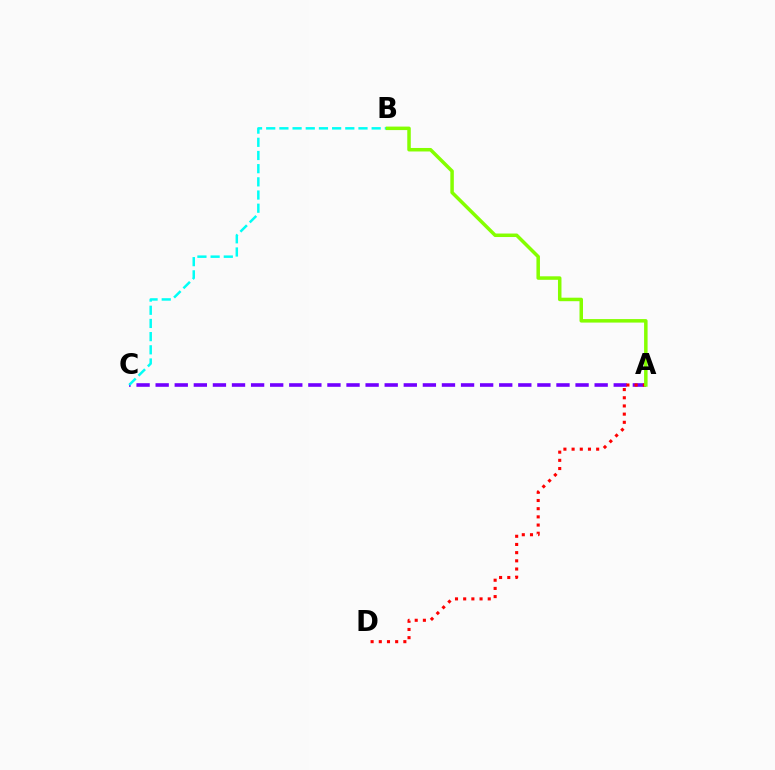{('A', 'C'): [{'color': '#7200ff', 'line_style': 'dashed', 'thickness': 2.59}], ('A', 'D'): [{'color': '#ff0000', 'line_style': 'dotted', 'thickness': 2.22}], ('B', 'C'): [{'color': '#00fff6', 'line_style': 'dashed', 'thickness': 1.79}], ('A', 'B'): [{'color': '#84ff00', 'line_style': 'solid', 'thickness': 2.52}]}